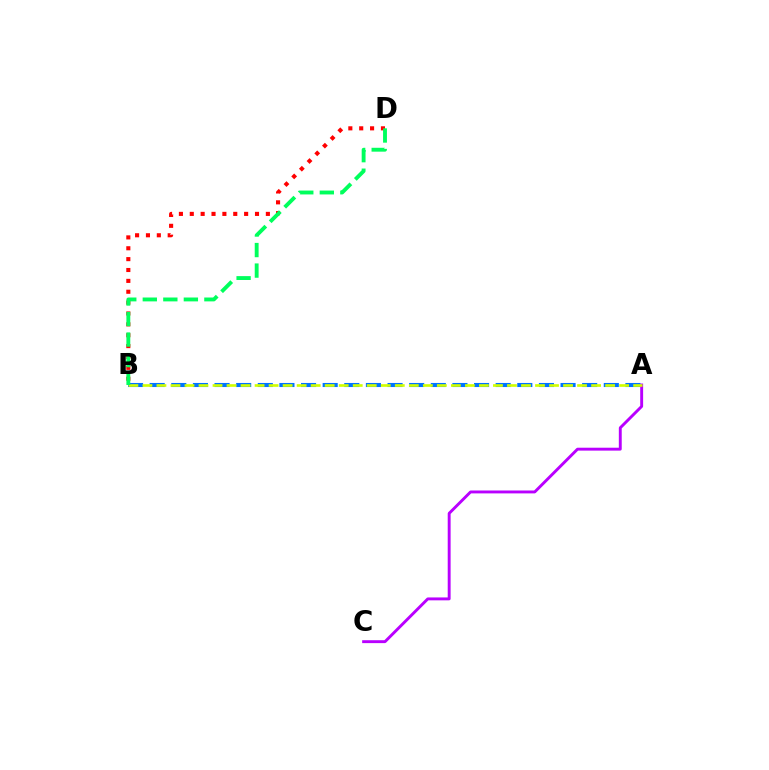{('B', 'D'): [{'color': '#ff0000', 'line_style': 'dotted', 'thickness': 2.95}, {'color': '#00ff5c', 'line_style': 'dashed', 'thickness': 2.79}], ('A', 'B'): [{'color': '#0074ff', 'line_style': 'dashed', 'thickness': 2.94}, {'color': '#d1ff00', 'line_style': 'dashed', 'thickness': 1.9}], ('A', 'C'): [{'color': '#b900ff', 'line_style': 'solid', 'thickness': 2.09}]}